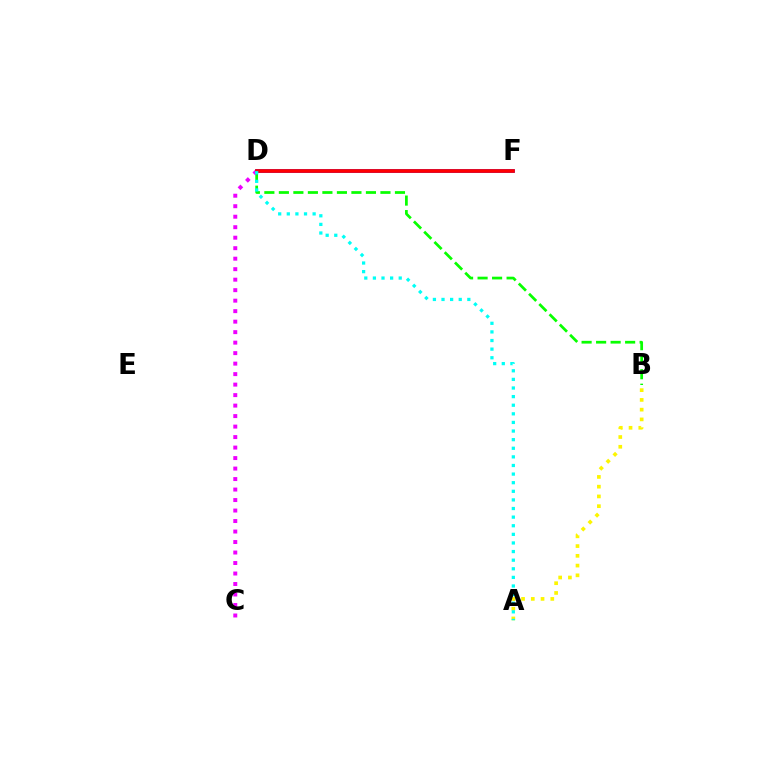{('B', 'D'): [{'color': '#08ff00', 'line_style': 'dashed', 'thickness': 1.97}], ('C', 'D'): [{'color': '#ee00ff', 'line_style': 'dotted', 'thickness': 2.85}], ('A', 'B'): [{'color': '#fcf500', 'line_style': 'dotted', 'thickness': 2.65}], ('D', 'F'): [{'color': '#0010ff', 'line_style': 'solid', 'thickness': 2.52}, {'color': '#ff0000', 'line_style': 'solid', 'thickness': 2.64}], ('A', 'D'): [{'color': '#00fff6', 'line_style': 'dotted', 'thickness': 2.34}]}